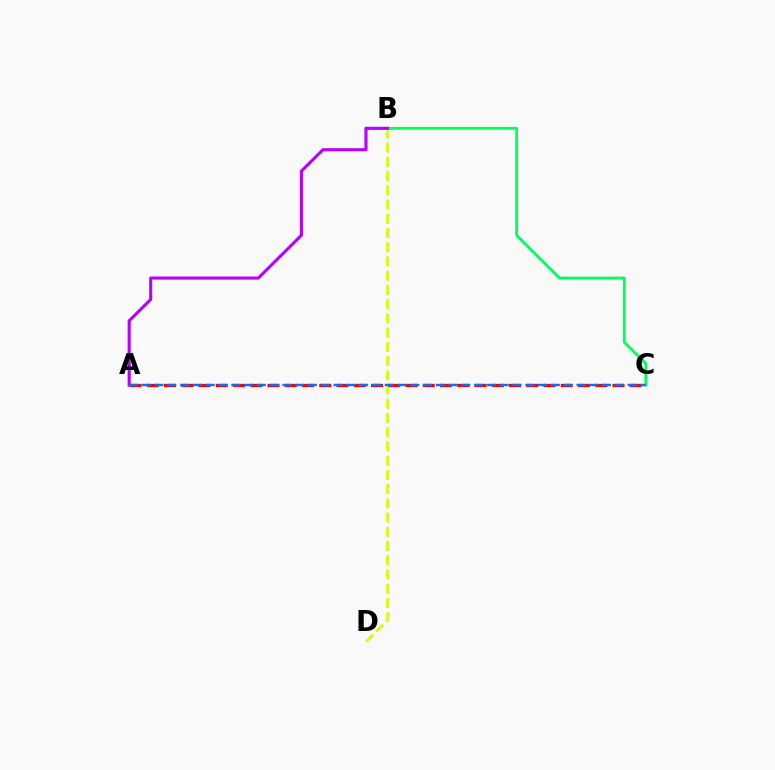{('B', 'D'): [{'color': '#d1ff00', 'line_style': 'dashed', 'thickness': 1.93}], ('B', 'C'): [{'color': '#00ff5c', 'line_style': 'solid', 'thickness': 2.05}], ('A', 'C'): [{'color': '#ff0000', 'line_style': 'dashed', 'thickness': 2.34}, {'color': '#0074ff', 'line_style': 'dashed', 'thickness': 1.74}], ('A', 'B'): [{'color': '#b900ff', 'line_style': 'solid', 'thickness': 2.23}]}